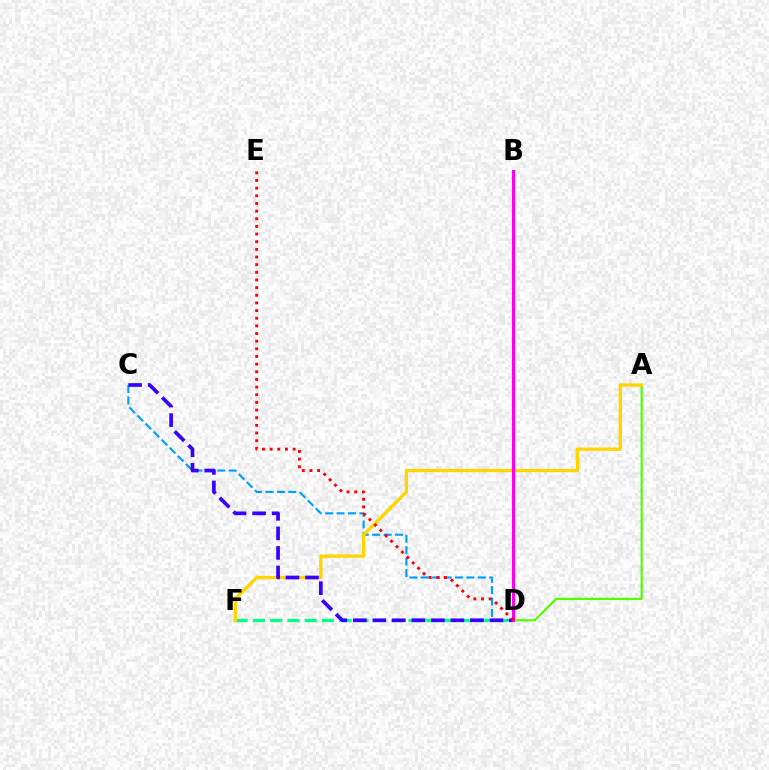{('A', 'D'): [{'color': '#4fff00', 'line_style': 'solid', 'thickness': 1.57}], ('C', 'D'): [{'color': '#009eff', 'line_style': 'dashed', 'thickness': 1.55}, {'color': '#3700ff', 'line_style': 'dashed', 'thickness': 2.65}], ('D', 'F'): [{'color': '#00ff86', 'line_style': 'dashed', 'thickness': 2.35}], ('A', 'F'): [{'color': '#ffd500', 'line_style': 'solid', 'thickness': 2.38}], ('B', 'D'): [{'color': '#ff00ed', 'line_style': 'solid', 'thickness': 2.24}], ('D', 'E'): [{'color': '#ff0000', 'line_style': 'dotted', 'thickness': 2.08}]}